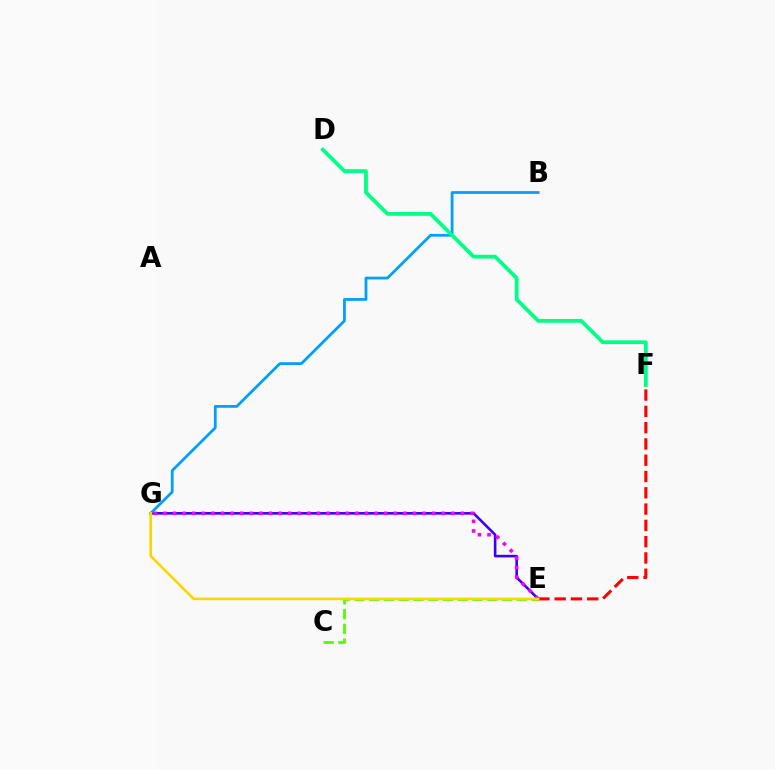{('E', 'G'): [{'color': '#3700ff', 'line_style': 'solid', 'thickness': 1.86}, {'color': '#ff00ed', 'line_style': 'dotted', 'thickness': 2.61}, {'color': '#ffd500', 'line_style': 'solid', 'thickness': 1.86}], ('B', 'G'): [{'color': '#009eff', 'line_style': 'solid', 'thickness': 1.99}], ('E', 'F'): [{'color': '#ff0000', 'line_style': 'dashed', 'thickness': 2.21}], ('D', 'F'): [{'color': '#00ff86', 'line_style': 'solid', 'thickness': 2.72}], ('C', 'E'): [{'color': '#4fff00', 'line_style': 'dashed', 'thickness': 2.01}]}